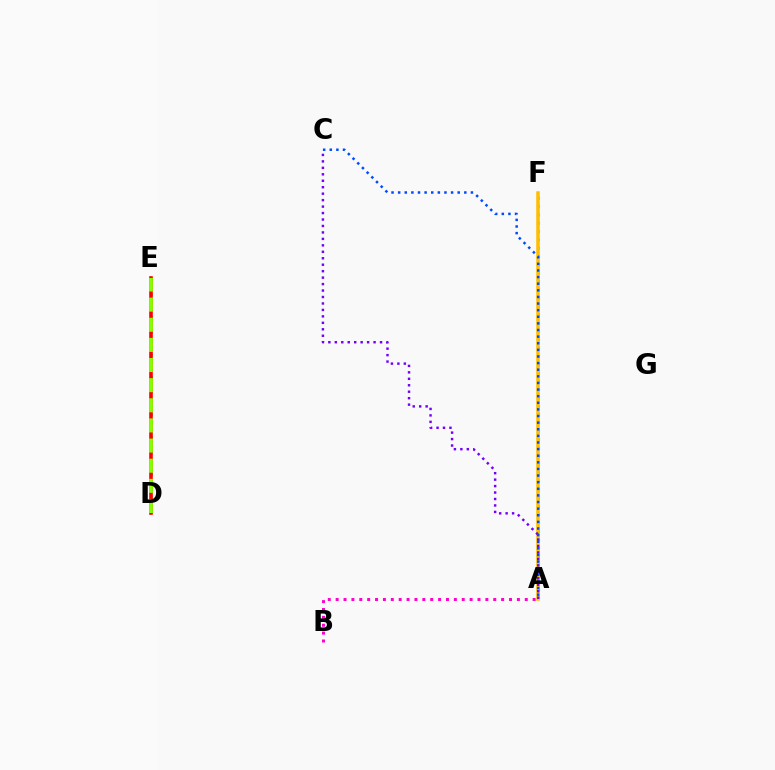{('A', 'F'): [{'color': '#00fff6', 'line_style': 'dotted', 'thickness': 2.26}, {'color': '#ffbd00', 'line_style': 'solid', 'thickness': 2.53}], ('A', 'C'): [{'color': '#7200ff', 'line_style': 'dotted', 'thickness': 1.75}, {'color': '#004bff', 'line_style': 'dotted', 'thickness': 1.8}], ('D', 'E'): [{'color': '#00ff39', 'line_style': 'dotted', 'thickness': 2.04}, {'color': '#ff0000', 'line_style': 'solid', 'thickness': 2.6}, {'color': '#84ff00', 'line_style': 'dashed', 'thickness': 2.74}], ('A', 'B'): [{'color': '#ff00cf', 'line_style': 'dotted', 'thickness': 2.14}]}